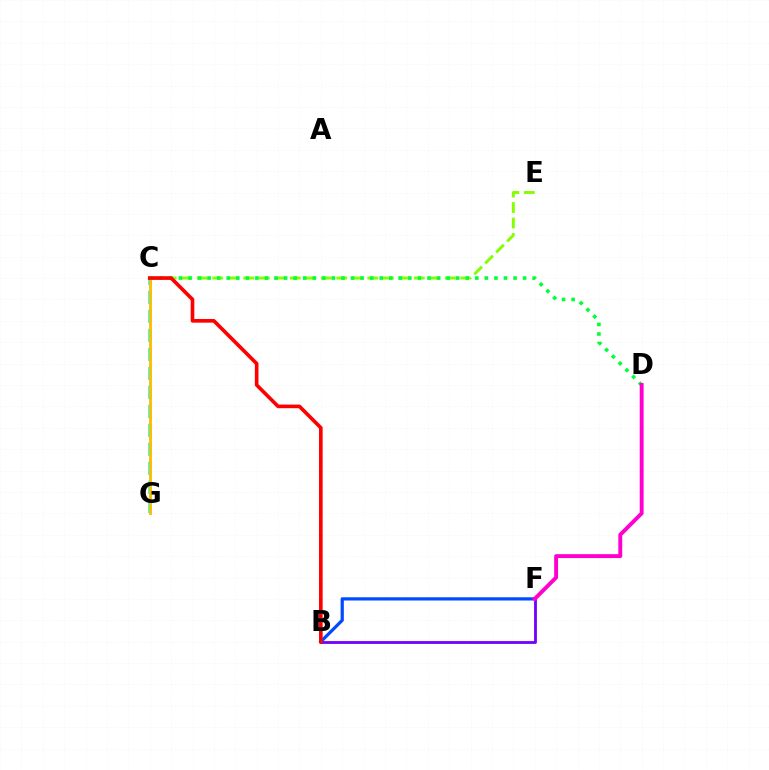{('C', 'G'): [{'color': '#00fff6', 'line_style': 'dashed', 'thickness': 2.58}, {'color': '#ffbd00', 'line_style': 'solid', 'thickness': 2.08}], ('B', 'F'): [{'color': '#7200ff', 'line_style': 'solid', 'thickness': 2.02}, {'color': '#004bff', 'line_style': 'solid', 'thickness': 2.32}], ('C', 'E'): [{'color': '#84ff00', 'line_style': 'dashed', 'thickness': 2.11}], ('C', 'D'): [{'color': '#00ff39', 'line_style': 'dotted', 'thickness': 2.6}], ('B', 'C'): [{'color': '#ff0000', 'line_style': 'solid', 'thickness': 2.62}], ('D', 'F'): [{'color': '#ff00cf', 'line_style': 'solid', 'thickness': 2.81}]}